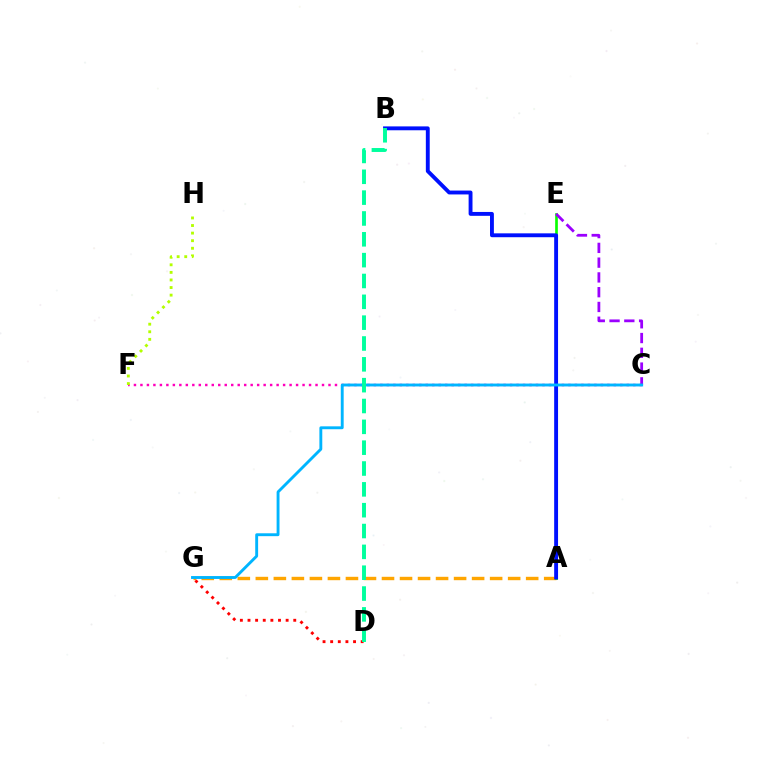{('A', 'G'): [{'color': '#ffa500', 'line_style': 'dashed', 'thickness': 2.45}], ('A', 'E'): [{'color': '#08ff00', 'line_style': 'solid', 'thickness': 1.93}], ('C', 'F'): [{'color': '#ff00bd', 'line_style': 'dotted', 'thickness': 1.76}], ('F', 'H'): [{'color': '#b3ff00', 'line_style': 'dotted', 'thickness': 2.06}], ('C', 'E'): [{'color': '#9b00ff', 'line_style': 'dashed', 'thickness': 2.01}], ('A', 'B'): [{'color': '#0010ff', 'line_style': 'solid', 'thickness': 2.79}], ('C', 'G'): [{'color': '#00b5ff', 'line_style': 'solid', 'thickness': 2.08}], ('D', 'G'): [{'color': '#ff0000', 'line_style': 'dotted', 'thickness': 2.07}], ('B', 'D'): [{'color': '#00ff9d', 'line_style': 'dashed', 'thickness': 2.83}]}